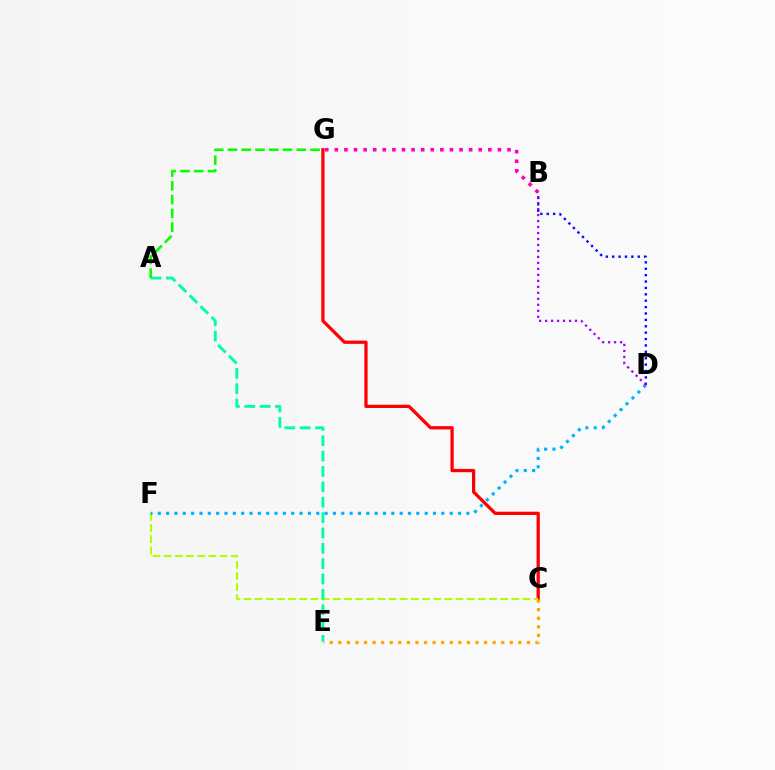{('C', 'G'): [{'color': '#ff0000', 'line_style': 'solid', 'thickness': 2.34}], ('B', 'G'): [{'color': '#ff00bd', 'line_style': 'dotted', 'thickness': 2.61}], ('C', 'E'): [{'color': '#ffa500', 'line_style': 'dotted', 'thickness': 2.33}], ('C', 'F'): [{'color': '#b3ff00', 'line_style': 'dashed', 'thickness': 1.52}], ('B', 'D'): [{'color': '#0010ff', 'line_style': 'dotted', 'thickness': 1.74}, {'color': '#9b00ff', 'line_style': 'dotted', 'thickness': 1.63}], ('A', 'E'): [{'color': '#00ff9d', 'line_style': 'dashed', 'thickness': 2.09}], ('D', 'F'): [{'color': '#00b5ff', 'line_style': 'dotted', 'thickness': 2.27}], ('A', 'G'): [{'color': '#08ff00', 'line_style': 'dashed', 'thickness': 1.87}]}